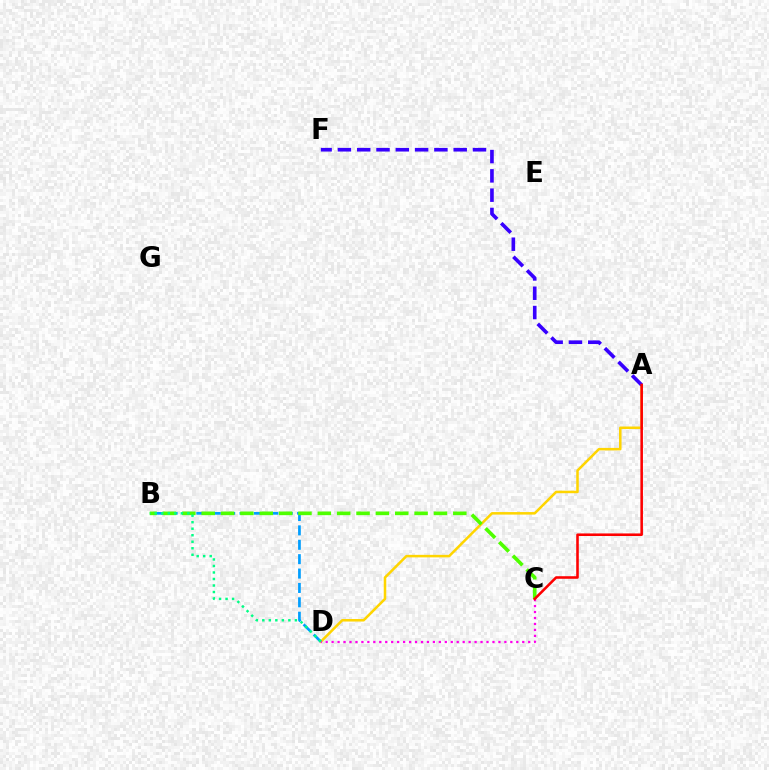{('A', 'D'): [{'color': '#ffd500', 'line_style': 'solid', 'thickness': 1.82}], ('B', 'D'): [{'color': '#009eff', 'line_style': 'dashed', 'thickness': 1.95}, {'color': '#00ff86', 'line_style': 'dotted', 'thickness': 1.77}], ('C', 'D'): [{'color': '#ff00ed', 'line_style': 'dotted', 'thickness': 1.62}], ('B', 'C'): [{'color': '#4fff00', 'line_style': 'dashed', 'thickness': 2.63}], ('A', 'F'): [{'color': '#3700ff', 'line_style': 'dashed', 'thickness': 2.62}], ('A', 'C'): [{'color': '#ff0000', 'line_style': 'solid', 'thickness': 1.85}]}